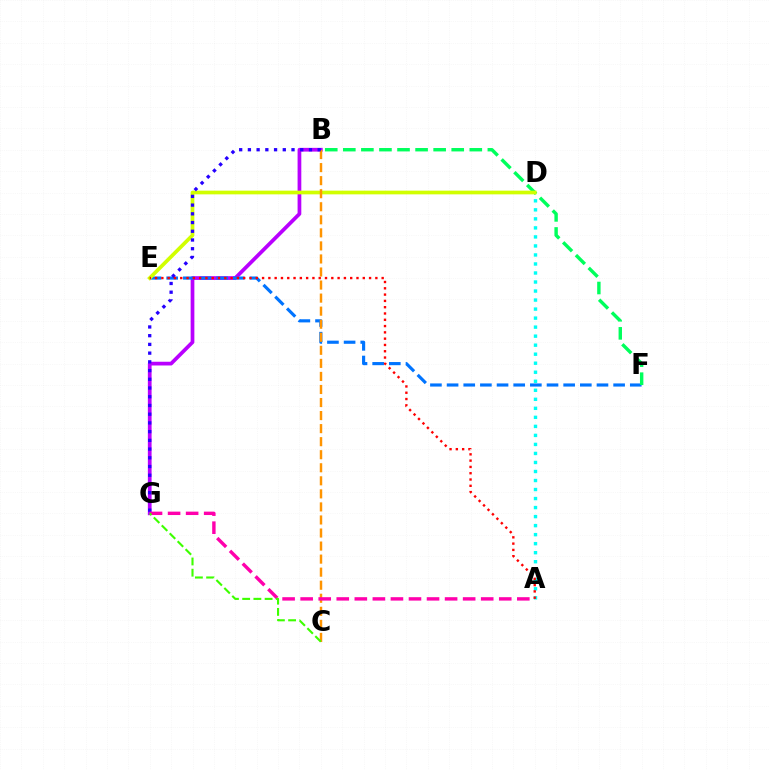{('B', 'G'): [{'color': '#b900ff', 'line_style': 'solid', 'thickness': 2.68}, {'color': '#2500ff', 'line_style': 'dotted', 'thickness': 2.37}], ('E', 'F'): [{'color': '#0074ff', 'line_style': 'dashed', 'thickness': 2.26}], ('B', 'F'): [{'color': '#00ff5c', 'line_style': 'dashed', 'thickness': 2.45}], ('A', 'D'): [{'color': '#00fff6', 'line_style': 'dotted', 'thickness': 2.45}], ('D', 'E'): [{'color': '#d1ff00', 'line_style': 'solid', 'thickness': 2.66}], ('B', 'C'): [{'color': '#ff9400', 'line_style': 'dashed', 'thickness': 1.77}], ('A', 'G'): [{'color': '#ff00ac', 'line_style': 'dashed', 'thickness': 2.45}], ('C', 'G'): [{'color': '#3dff00', 'line_style': 'dashed', 'thickness': 1.52}], ('A', 'E'): [{'color': '#ff0000', 'line_style': 'dotted', 'thickness': 1.71}]}